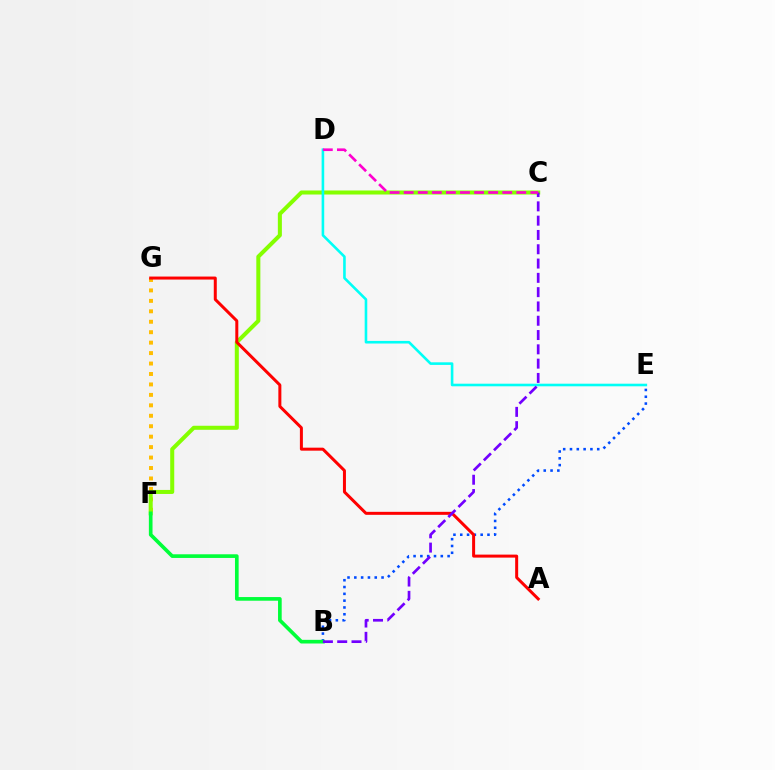{('B', 'E'): [{'color': '#004bff', 'line_style': 'dotted', 'thickness': 1.85}], ('F', 'G'): [{'color': '#ffbd00', 'line_style': 'dotted', 'thickness': 2.84}], ('C', 'F'): [{'color': '#84ff00', 'line_style': 'solid', 'thickness': 2.9}], ('B', 'F'): [{'color': '#00ff39', 'line_style': 'solid', 'thickness': 2.64}], ('A', 'G'): [{'color': '#ff0000', 'line_style': 'solid', 'thickness': 2.16}], ('D', 'E'): [{'color': '#00fff6', 'line_style': 'solid', 'thickness': 1.88}], ('B', 'C'): [{'color': '#7200ff', 'line_style': 'dashed', 'thickness': 1.94}], ('C', 'D'): [{'color': '#ff00cf', 'line_style': 'dashed', 'thickness': 1.91}]}